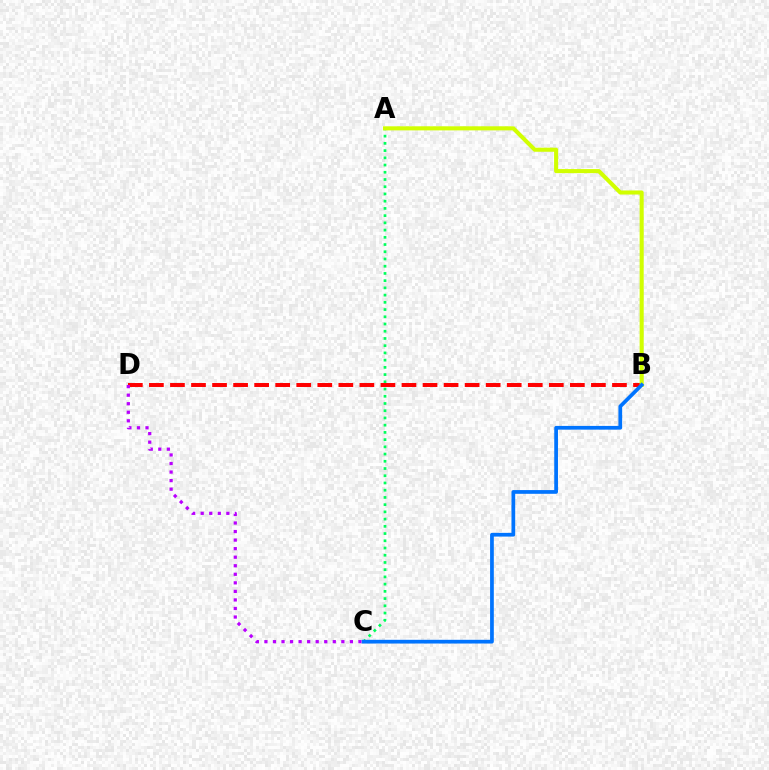{('A', 'C'): [{'color': '#00ff5c', 'line_style': 'dotted', 'thickness': 1.96}], ('B', 'D'): [{'color': '#ff0000', 'line_style': 'dashed', 'thickness': 2.86}], ('C', 'D'): [{'color': '#b900ff', 'line_style': 'dotted', 'thickness': 2.32}], ('A', 'B'): [{'color': '#d1ff00', 'line_style': 'solid', 'thickness': 2.94}], ('B', 'C'): [{'color': '#0074ff', 'line_style': 'solid', 'thickness': 2.68}]}